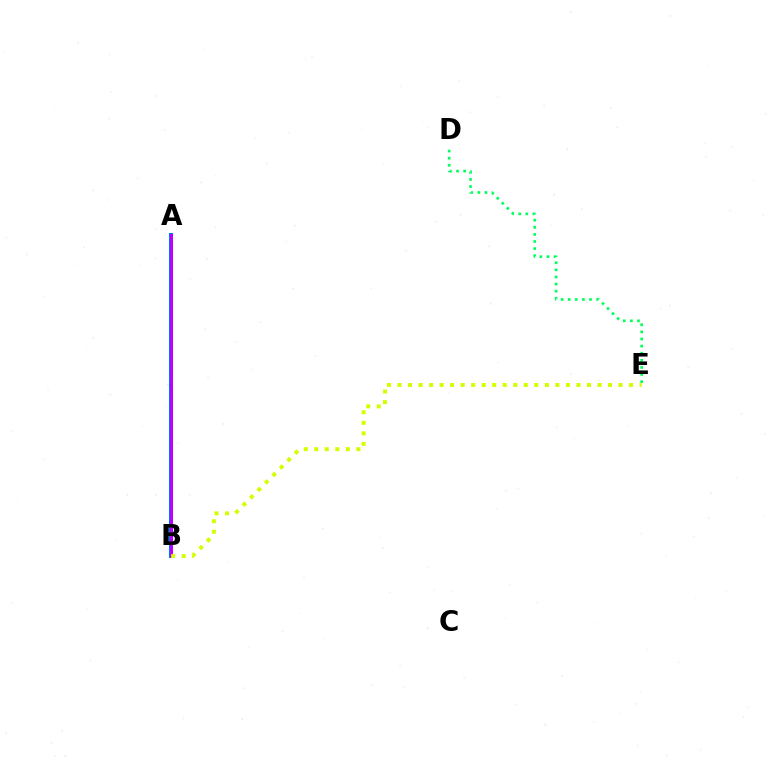{('A', 'B'): [{'color': '#0074ff', 'line_style': 'solid', 'thickness': 2.89}, {'color': '#ff0000', 'line_style': 'dotted', 'thickness': 2.09}, {'color': '#b900ff', 'line_style': 'solid', 'thickness': 2.13}], ('D', 'E'): [{'color': '#00ff5c', 'line_style': 'dotted', 'thickness': 1.93}], ('B', 'E'): [{'color': '#d1ff00', 'line_style': 'dotted', 'thickness': 2.86}]}